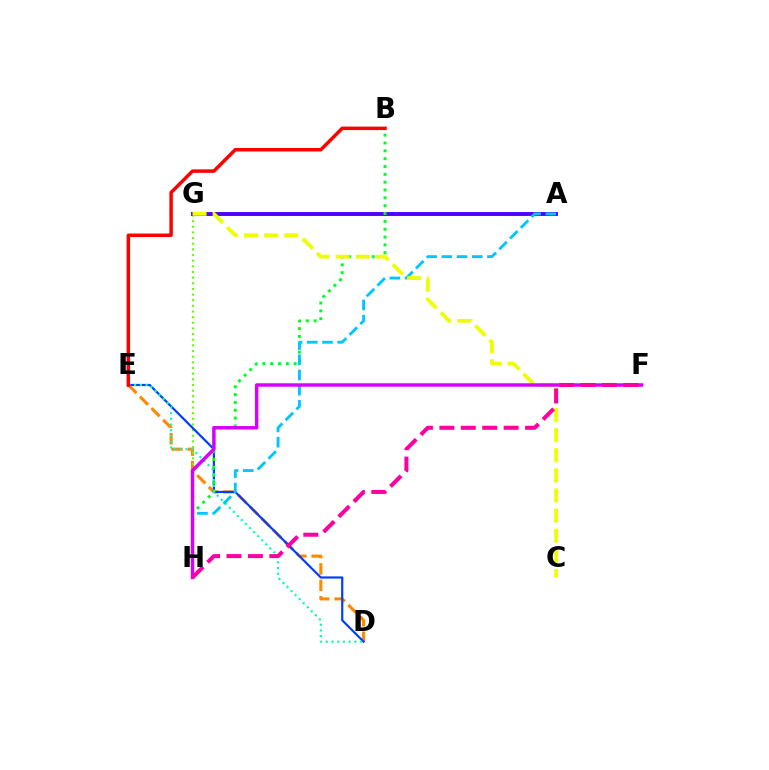{('D', 'E'): [{'color': '#ff8800', 'line_style': 'dashed', 'thickness': 2.23}, {'color': '#003fff', 'line_style': 'solid', 'thickness': 1.58}, {'color': '#00ffaf', 'line_style': 'dotted', 'thickness': 1.56}], ('G', 'H'): [{'color': '#66ff00', 'line_style': 'dotted', 'thickness': 1.53}], ('A', 'G'): [{'color': '#4f00ff', 'line_style': 'solid', 'thickness': 2.81}], ('B', 'H'): [{'color': '#00ff27', 'line_style': 'dotted', 'thickness': 2.13}], ('A', 'H'): [{'color': '#00c7ff', 'line_style': 'dashed', 'thickness': 2.07}], ('B', 'E'): [{'color': '#ff0000', 'line_style': 'solid', 'thickness': 2.51}], ('C', 'G'): [{'color': '#eeff00', 'line_style': 'dashed', 'thickness': 2.73}], ('F', 'H'): [{'color': '#d600ff', 'line_style': 'solid', 'thickness': 2.49}, {'color': '#ff00a0', 'line_style': 'dashed', 'thickness': 2.91}]}